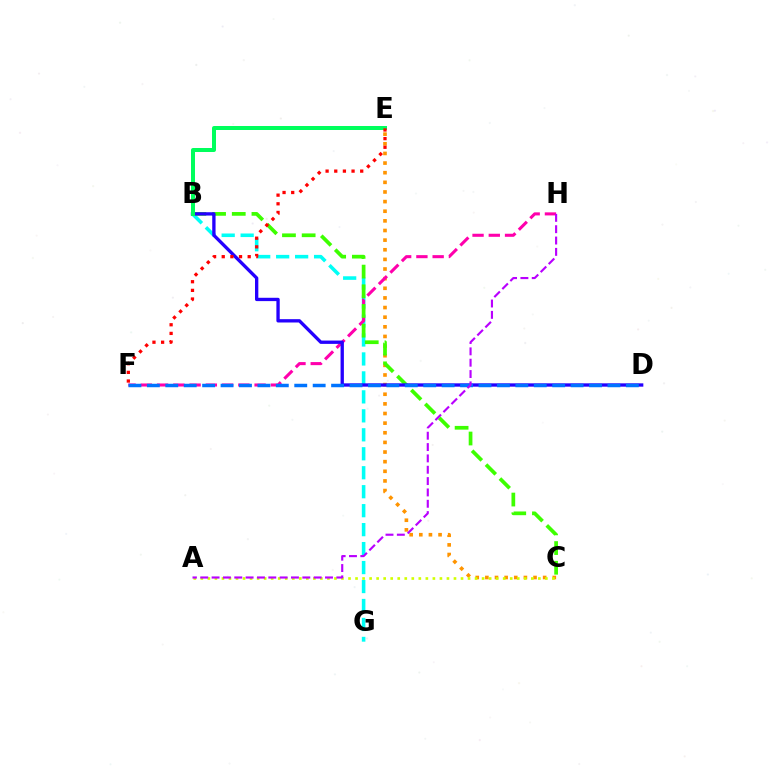{('C', 'E'): [{'color': '#ff9400', 'line_style': 'dotted', 'thickness': 2.62}], ('B', 'G'): [{'color': '#00fff6', 'line_style': 'dashed', 'thickness': 2.58}], ('F', 'H'): [{'color': '#ff00ac', 'line_style': 'dashed', 'thickness': 2.21}], ('B', 'C'): [{'color': '#3dff00', 'line_style': 'dashed', 'thickness': 2.67}], ('A', 'C'): [{'color': '#d1ff00', 'line_style': 'dotted', 'thickness': 1.91}], ('B', 'D'): [{'color': '#2500ff', 'line_style': 'solid', 'thickness': 2.4}], ('B', 'E'): [{'color': '#00ff5c', 'line_style': 'solid', 'thickness': 2.87}], ('D', 'F'): [{'color': '#0074ff', 'line_style': 'dashed', 'thickness': 2.5}], ('A', 'H'): [{'color': '#b900ff', 'line_style': 'dashed', 'thickness': 1.54}], ('E', 'F'): [{'color': '#ff0000', 'line_style': 'dotted', 'thickness': 2.35}]}